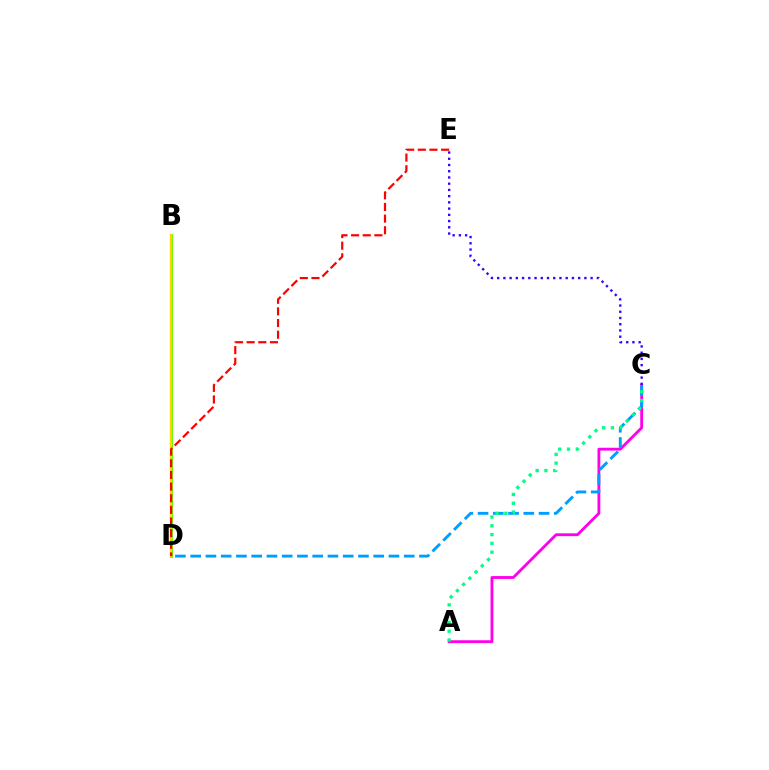{('A', 'C'): [{'color': '#ff00ed', 'line_style': 'solid', 'thickness': 2.04}, {'color': '#00ff86', 'line_style': 'dotted', 'thickness': 2.39}], ('C', 'D'): [{'color': '#009eff', 'line_style': 'dashed', 'thickness': 2.07}], ('B', 'D'): [{'color': '#4fff00', 'line_style': 'solid', 'thickness': 2.11}, {'color': '#ffd500', 'line_style': 'solid', 'thickness': 1.68}], ('C', 'E'): [{'color': '#3700ff', 'line_style': 'dotted', 'thickness': 1.69}], ('D', 'E'): [{'color': '#ff0000', 'line_style': 'dashed', 'thickness': 1.58}]}